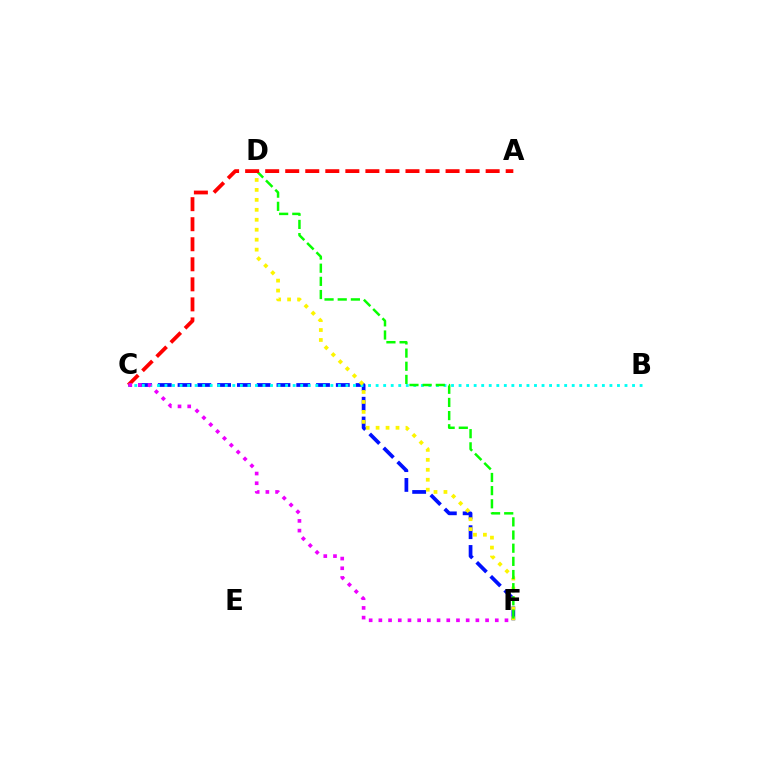{('C', 'F'): [{'color': '#0010ff', 'line_style': 'dashed', 'thickness': 2.69}, {'color': '#ee00ff', 'line_style': 'dotted', 'thickness': 2.64}], ('B', 'C'): [{'color': '#00fff6', 'line_style': 'dotted', 'thickness': 2.05}], ('D', 'F'): [{'color': '#fcf500', 'line_style': 'dotted', 'thickness': 2.71}, {'color': '#08ff00', 'line_style': 'dashed', 'thickness': 1.79}], ('A', 'C'): [{'color': '#ff0000', 'line_style': 'dashed', 'thickness': 2.72}]}